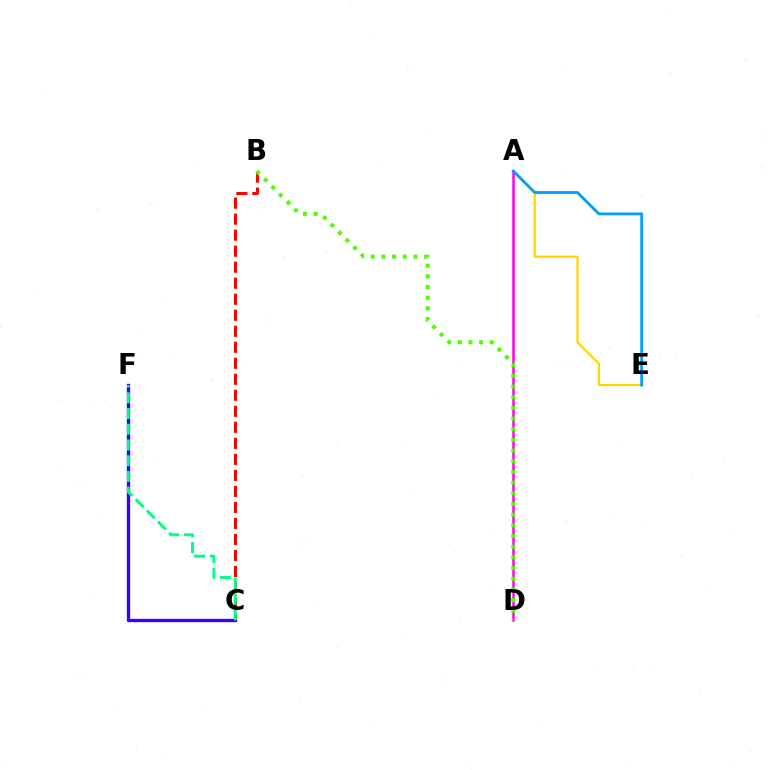{('C', 'F'): [{'color': '#3700ff', 'line_style': 'solid', 'thickness': 2.41}, {'color': '#00ff86', 'line_style': 'dashed', 'thickness': 2.14}], ('B', 'C'): [{'color': '#ff0000', 'line_style': 'dashed', 'thickness': 2.18}], ('A', 'E'): [{'color': '#ffd500', 'line_style': 'solid', 'thickness': 1.6}, {'color': '#009eff', 'line_style': 'solid', 'thickness': 2.02}], ('A', 'D'): [{'color': '#ff00ed', 'line_style': 'solid', 'thickness': 1.8}], ('B', 'D'): [{'color': '#4fff00', 'line_style': 'dotted', 'thickness': 2.9}]}